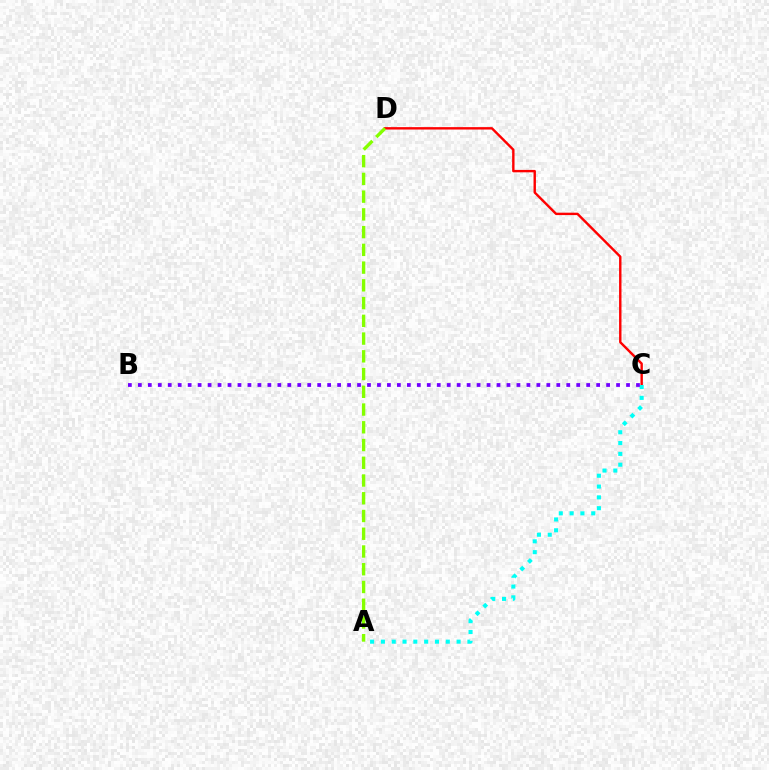{('C', 'D'): [{'color': '#ff0000', 'line_style': 'solid', 'thickness': 1.73}], ('A', 'C'): [{'color': '#00fff6', 'line_style': 'dotted', 'thickness': 2.94}], ('A', 'D'): [{'color': '#84ff00', 'line_style': 'dashed', 'thickness': 2.41}], ('B', 'C'): [{'color': '#7200ff', 'line_style': 'dotted', 'thickness': 2.71}]}